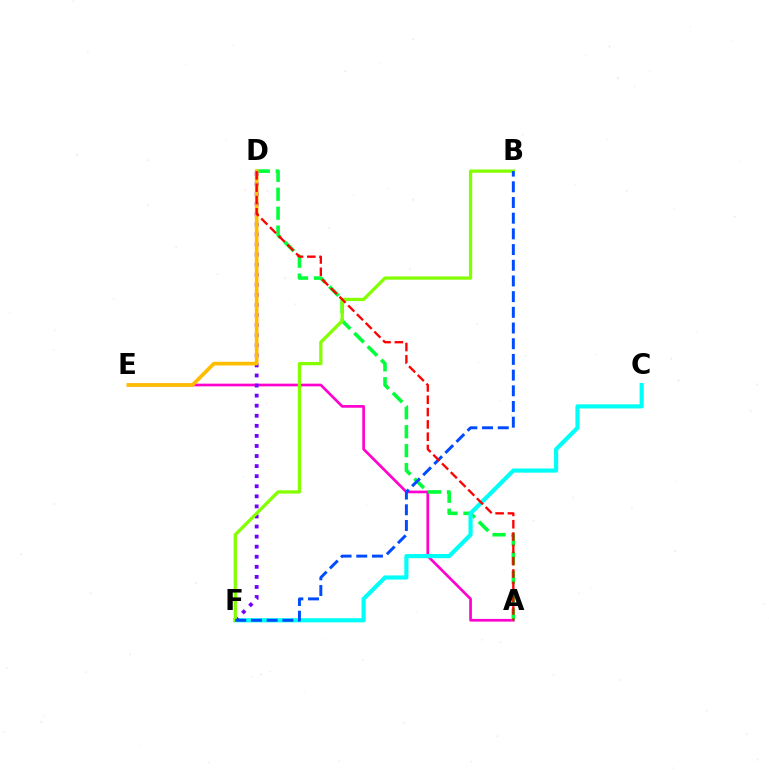{('A', 'E'): [{'color': '#ff00cf', 'line_style': 'solid', 'thickness': 1.93}], ('A', 'D'): [{'color': '#00ff39', 'line_style': 'dashed', 'thickness': 2.57}, {'color': '#ff0000', 'line_style': 'dashed', 'thickness': 1.67}], ('C', 'F'): [{'color': '#00fff6', 'line_style': 'solid', 'thickness': 2.99}], ('D', 'F'): [{'color': '#7200ff', 'line_style': 'dotted', 'thickness': 2.74}], ('D', 'E'): [{'color': '#ffbd00', 'line_style': 'solid', 'thickness': 2.65}], ('B', 'F'): [{'color': '#84ff00', 'line_style': 'solid', 'thickness': 2.37}, {'color': '#004bff', 'line_style': 'dashed', 'thickness': 2.13}]}